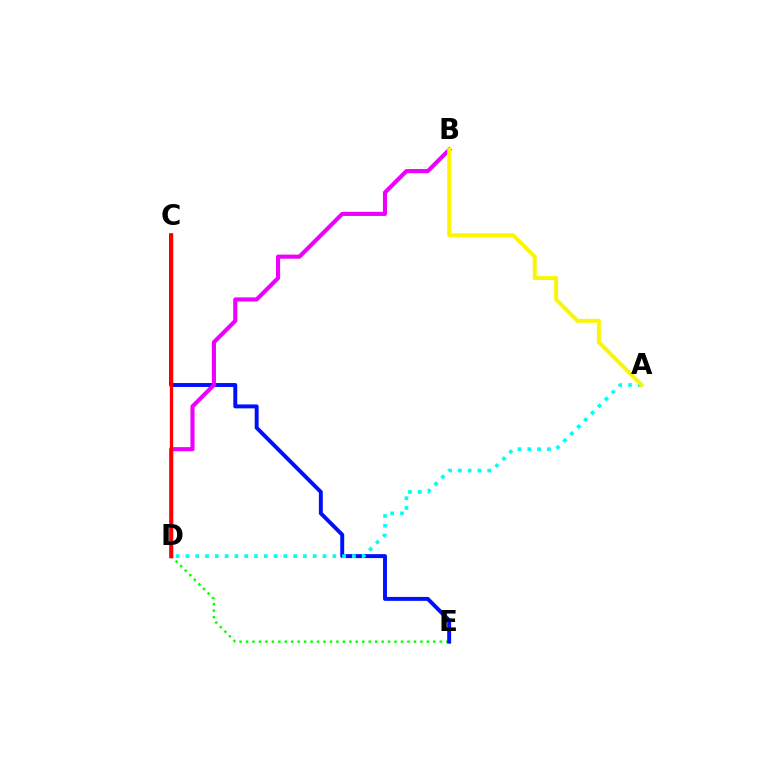{('D', 'E'): [{'color': '#08ff00', 'line_style': 'dotted', 'thickness': 1.75}], ('C', 'E'): [{'color': '#0010ff', 'line_style': 'solid', 'thickness': 2.83}], ('B', 'D'): [{'color': '#ee00ff', 'line_style': 'solid', 'thickness': 2.96}], ('A', 'D'): [{'color': '#00fff6', 'line_style': 'dotted', 'thickness': 2.66}], ('A', 'B'): [{'color': '#fcf500', 'line_style': 'solid', 'thickness': 2.81}], ('C', 'D'): [{'color': '#ff0000', 'line_style': 'solid', 'thickness': 2.38}]}